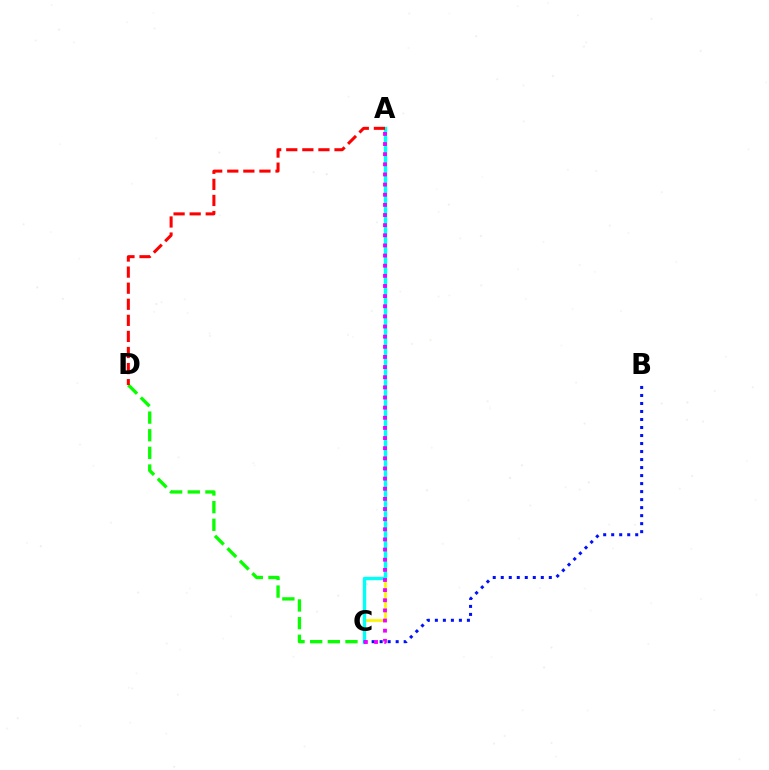{('A', 'C'): [{'color': '#fcf500', 'line_style': 'solid', 'thickness': 1.91}, {'color': '#00fff6', 'line_style': 'solid', 'thickness': 2.45}, {'color': '#ee00ff', 'line_style': 'dotted', 'thickness': 2.75}], ('C', 'D'): [{'color': '#08ff00', 'line_style': 'dashed', 'thickness': 2.4}], ('B', 'C'): [{'color': '#0010ff', 'line_style': 'dotted', 'thickness': 2.18}], ('A', 'D'): [{'color': '#ff0000', 'line_style': 'dashed', 'thickness': 2.18}]}